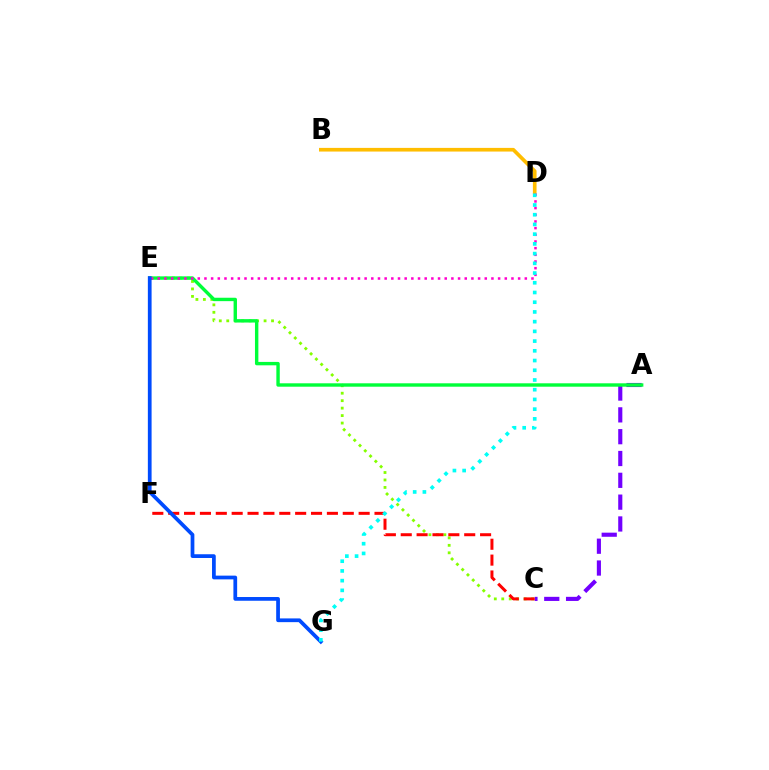{('A', 'C'): [{'color': '#7200ff', 'line_style': 'dashed', 'thickness': 2.96}], ('C', 'E'): [{'color': '#84ff00', 'line_style': 'dotted', 'thickness': 2.03}], ('B', 'D'): [{'color': '#ffbd00', 'line_style': 'solid', 'thickness': 2.64}], ('A', 'E'): [{'color': '#00ff39', 'line_style': 'solid', 'thickness': 2.45}], ('C', 'F'): [{'color': '#ff0000', 'line_style': 'dashed', 'thickness': 2.16}], ('D', 'E'): [{'color': '#ff00cf', 'line_style': 'dotted', 'thickness': 1.81}], ('E', 'G'): [{'color': '#004bff', 'line_style': 'solid', 'thickness': 2.69}], ('D', 'G'): [{'color': '#00fff6', 'line_style': 'dotted', 'thickness': 2.64}]}